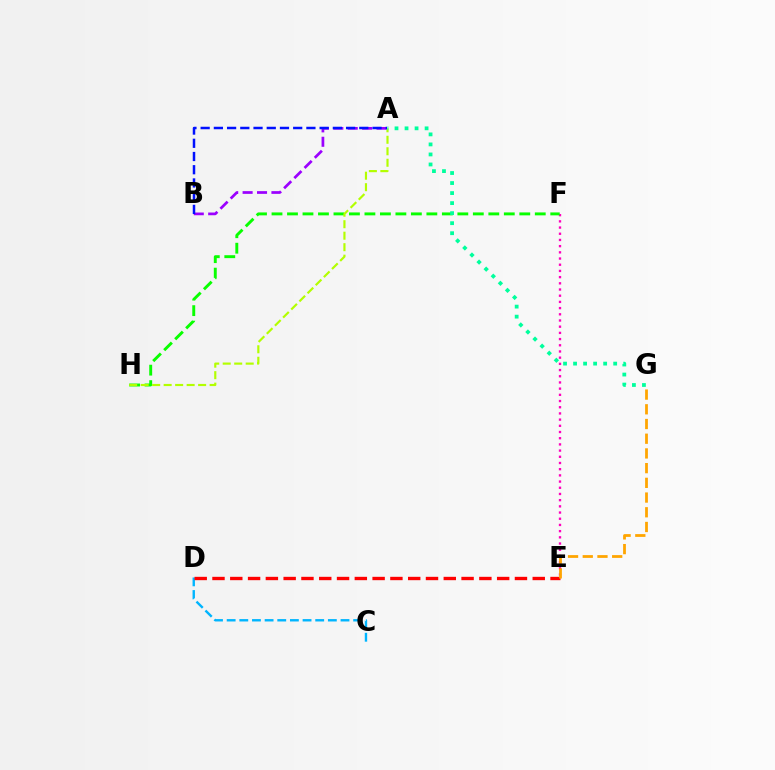{('E', 'F'): [{'color': '#ff00bd', 'line_style': 'dotted', 'thickness': 1.68}], ('F', 'H'): [{'color': '#08ff00', 'line_style': 'dashed', 'thickness': 2.1}], ('C', 'D'): [{'color': '#00b5ff', 'line_style': 'dashed', 'thickness': 1.72}], ('A', 'H'): [{'color': '#b3ff00', 'line_style': 'dashed', 'thickness': 1.56}], ('D', 'E'): [{'color': '#ff0000', 'line_style': 'dashed', 'thickness': 2.42}], ('E', 'G'): [{'color': '#ffa500', 'line_style': 'dashed', 'thickness': 2.0}], ('A', 'B'): [{'color': '#9b00ff', 'line_style': 'dashed', 'thickness': 1.96}, {'color': '#0010ff', 'line_style': 'dashed', 'thickness': 1.8}], ('A', 'G'): [{'color': '#00ff9d', 'line_style': 'dotted', 'thickness': 2.72}]}